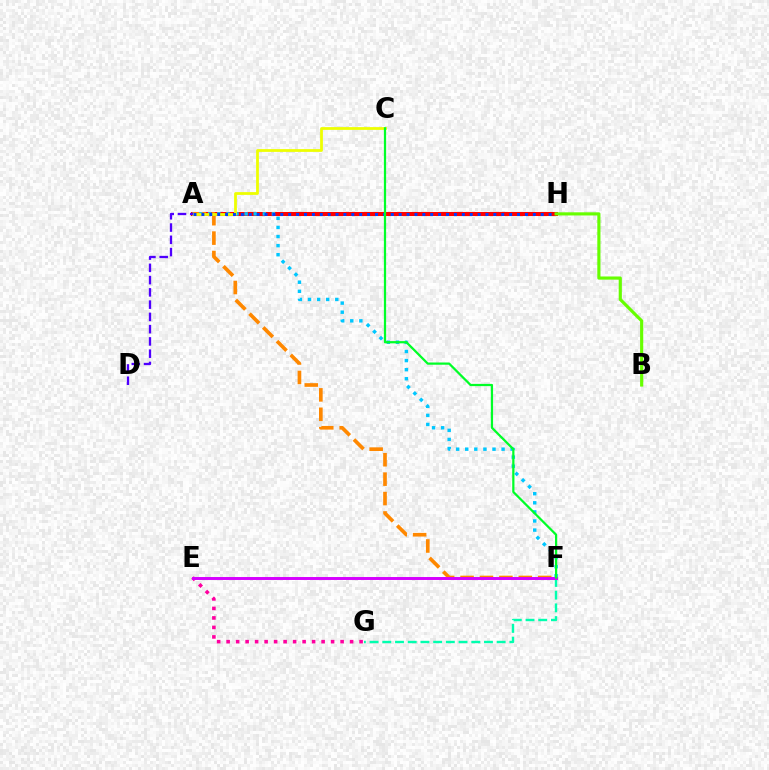{('A', 'H'): [{'color': '#ff0000', 'line_style': 'solid', 'thickness': 2.92}, {'color': '#003fff', 'line_style': 'dotted', 'thickness': 2.14}], ('B', 'H'): [{'color': '#66ff00', 'line_style': 'solid', 'thickness': 2.27}], ('A', 'F'): [{'color': '#ff8800', 'line_style': 'dashed', 'thickness': 2.64}, {'color': '#00c7ff', 'line_style': 'dotted', 'thickness': 2.47}], ('A', 'C'): [{'color': '#eeff00', 'line_style': 'solid', 'thickness': 1.99}], ('E', 'G'): [{'color': '#ff00a0', 'line_style': 'dotted', 'thickness': 2.58}], ('F', 'G'): [{'color': '#00ffaf', 'line_style': 'dashed', 'thickness': 1.73}], ('E', 'F'): [{'color': '#d600ff', 'line_style': 'solid', 'thickness': 2.12}], ('A', 'D'): [{'color': '#4f00ff', 'line_style': 'dashed', 'thickness': 1.67}], ('C', 'F'): [{'color': '#00ff27', 'line_style': 'solid', 'thickness': 1.61}]}